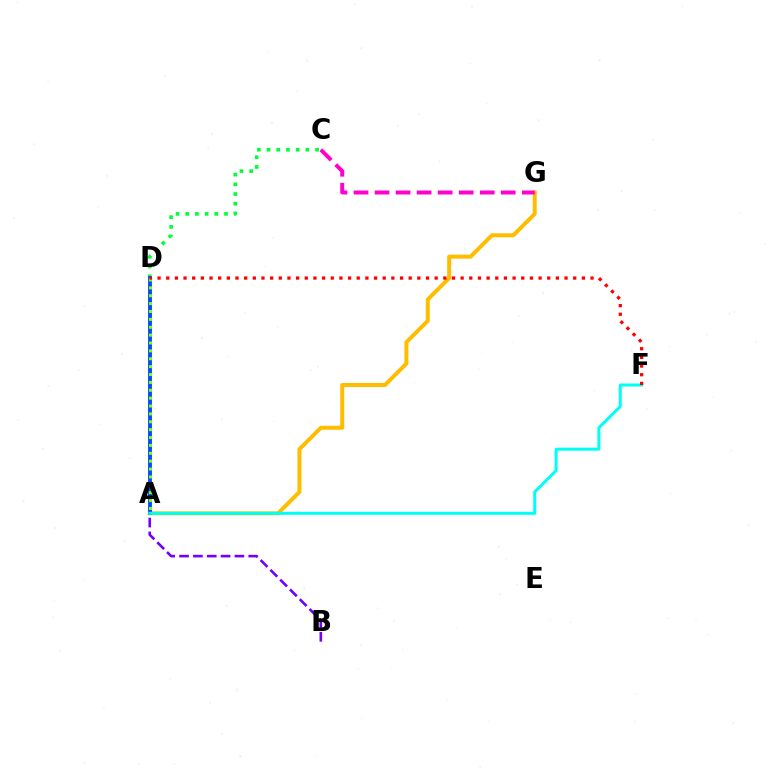{('C', 'D'): [{'color': '#00ff39', 'line_style': 'dotted', 'thickness': 2.64}], ('A', 'G'): [{'color': '#ffbd00', 'line_style': 'solid', 'thickness': 2.88}], ('A', 'D'): [{'color': '#004bff', 'line_style': 'solid', 'thickness': 2.78}, {'color': '#84ff00', 'line_style': 'dotted', 'thickness': 2.14}], ('A', 'F'): [{'color': '#00fff6', 'line_style': 'solid', 'thickness': 2.17}], ('D', 'F'): [{'color': '#ff0000', 'line_style': 'dotted', 'thickness': 2.35}], ('A', 'B'): [{'color': '#7200ff', 'line_style': 'dashed', 'thickness': 1.88}], ('C', 'G'): [{'color': '#ff00cf', 'line_style': 'dashed', 'thickness': 2.86}]}